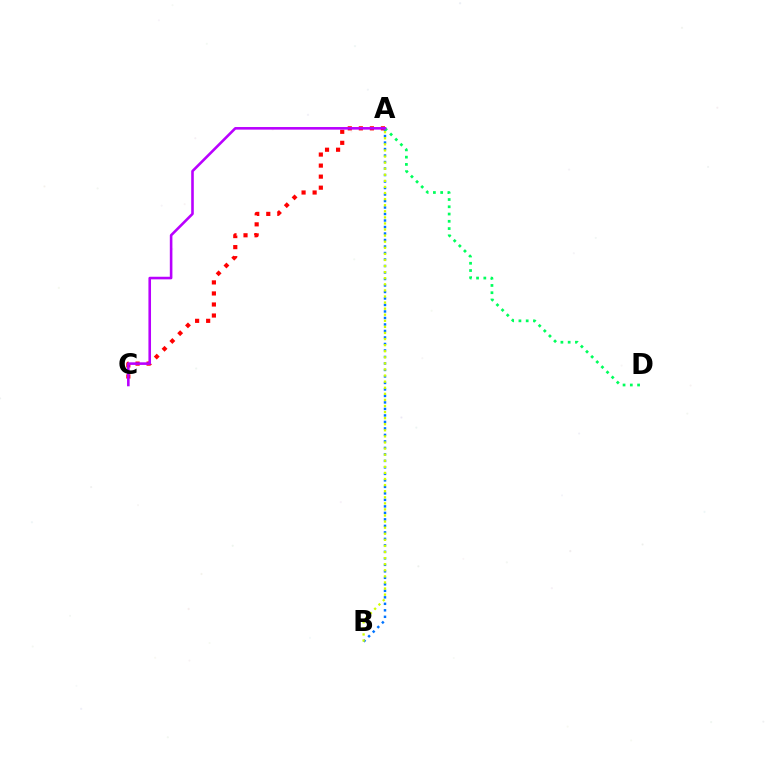{('A', 'C'): [{'color': '#ff0000', 'line_style': 'dotted', 'thickness': 3.0}, {'color': '#b900ff', 'line_style': 'solid', 'thickness': 1.87}], ('A', 'B'): [{'color': '#0074ff', 'line_style': 'dotted', 'thickness': 1.77}, {'color': '#d1ff00', 'line_style': 'dotted', 'thickness': 1.65}], ('A', 'D'): [{'color': '#00ff5c', 'line_style': 'dotted', 'thickness': 1.97}]}